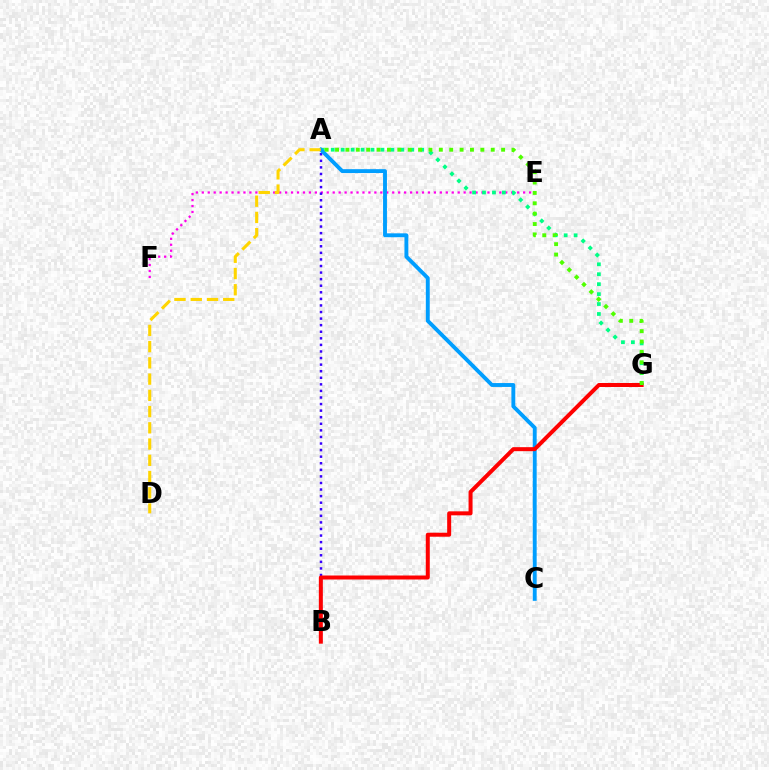{('E', 'F'): [{'color': '#ff00ed', 'line_style': 'dotted', 'thickness': 1.62}], ('A', 'G'): [{'color': '#00ff86', 'line_style': 'dotted', 'thickness': 2.7}, {'color': '#4fff00', 'line_style': 'dotted', 'thickness': 2.82}], ('A', 'B'): [{'color': '#3700ff', 'line_style': 'dotted', 'thickness': 1.79}], ('A', 'C'): [{'color': '#009eff', 'line_style': 'solid', 'thickness': 2.8}], ('B', 'G'): [{'color': '#ff0000', 'line_style': 'solid', 'thickness': 2.88}], ('A', 'D'): [{'color': '#ffd500', 'line_style': 'dashed', 'thickness': 2.21}]}